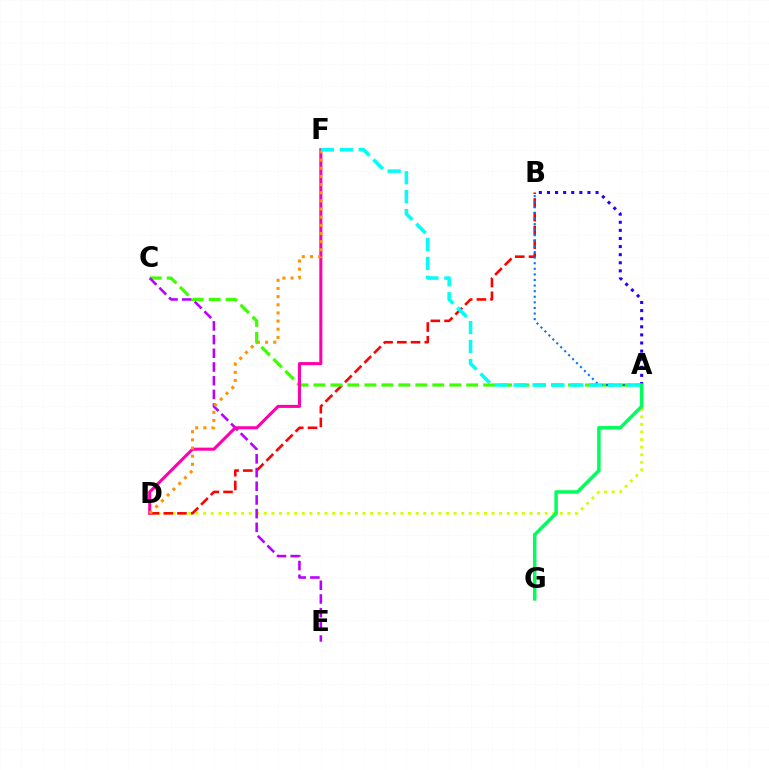{('A', 'D'): [{'color': '#d1ff00', 'line_style': 'dotted', 'thickness': 2.06}], ('B', 'D'): [{'color': '#ff0000', 'line_style': 'dashed', 'thickness': 1.87}], ('A', 'C'): [{'color': '#3dff00', 'line_style': 'dashed', 'thickness': 2.31}], ('A', 'B'): [{'color': '#2500ff', 'line_style': 'dotted', 'thickness': 2.2}, {'color': '#0074ff', 'line_style': 'dotted', 'thickness': 1.52}], ('C', 'E'): [{'color': '#b900ff', 'line_style': 'dashed', 'thickness': 1.86}], ('D', 'F'): [{'color': '#ff00ac', 'line_style': 'solid', 'thickness': 2.2}, {'color': '#ff9400', 'line_style': 'dotted', 'thickness': 2.21}], ('A', 'G'): [{'color': '#00ff5c', 'line_style': 'solid', 'thickness': 2.51}], ('A', 'F'): [{'color': '#00fff6', 'line_style': 'dashed', 'thickness': 2.57}]}